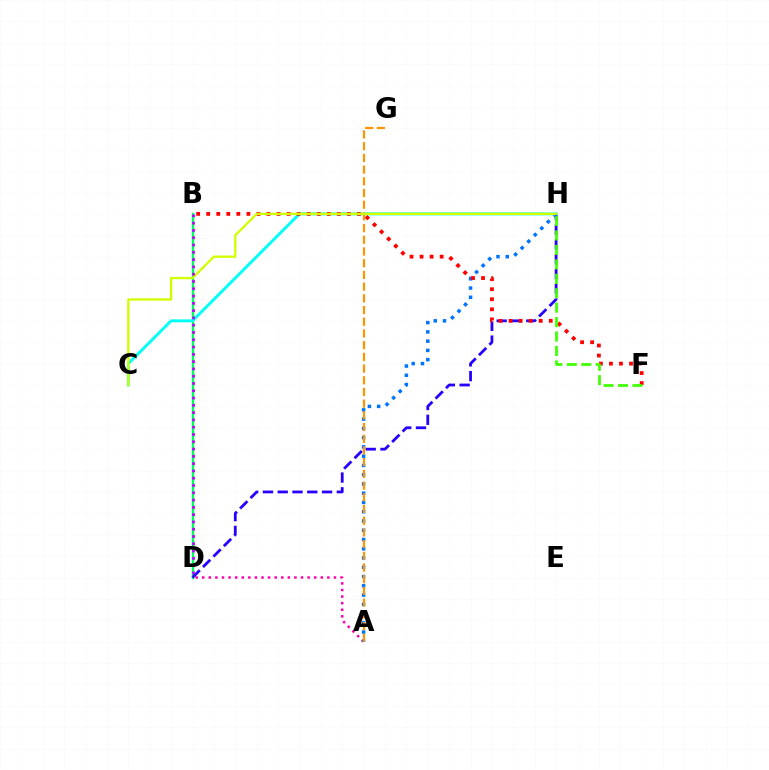{('A', 'D'): [{'color': '#ff00ac', 'line_style': 'dotted', 'thickness': 1.79}], ('A', 'H'): [{'color': '#0074ff', 'line_style': 'dotted', 'thickness': 2.52}], ('B', 'D'): [{'color': '#00ff5c', 'line_style': 'solid', 'thickness': 1.76}, {'color': '#b900ff', 'line_style': 'dotted', 'thickness': 1.98}], ('D', 'H'): [{'color': '#2500ff', 'line_style': 'dashed', 'thickness': 2.01}], ('C', 'H'): [{'color': '#00fff6', 'line_style': 'solid', 'thickness': 2.1}, {'color': '#d1ff00', 'line_style': 'solid', 'thickness': 1.67}], ('B', 'F'): [{'color': '#ff0000', 'line_style': 'dotted', 'thickness': 2.73}], ('A', 'G'): [{'color': '#ff9400', 'line_style': 'dashed', 'thickness': 1.59}], ('F', 'H'): [{'color': '#3dff00', 'line_style': 'dashed', 'thickness': 1.96}]}